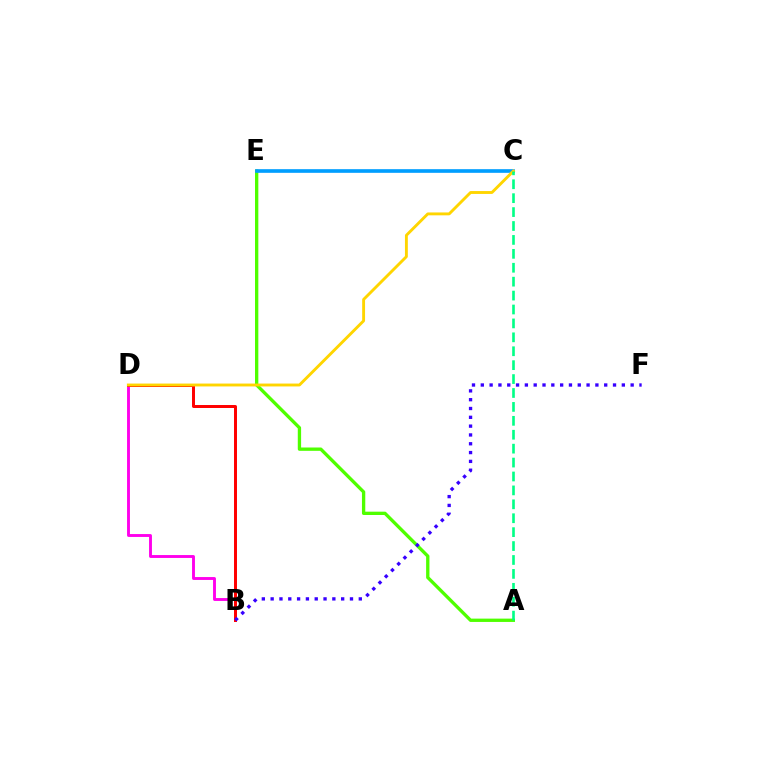{('A', 'E'): [{'color': '#4fff00', 'line_style': 'solid', 'thickness': 2.39}], ('B', 'D'): [{'color': '#ff00ed', 'line_style': 'solid', 'thickness': 2.08}, {'color': '#ff0000', 'line_style': 'solid', 'thickness': 2.14}], ('C', 'E'): [{'color': '#009eff', 'line_style': 'solid', 'thickness': 2.63}], ('C', 'D'): [{'color': '#ffd500', 'line_style': 'solid', 'thickness': 2.08}], ('A', 'C'): [{'color': '#00ff86', 'line_style': 'dashed', 'thickness': 1.89}], ('B', 'F'): [{'color': '#3700ff', 'line_style': 'dotted', 'thickness': 2.39}]}